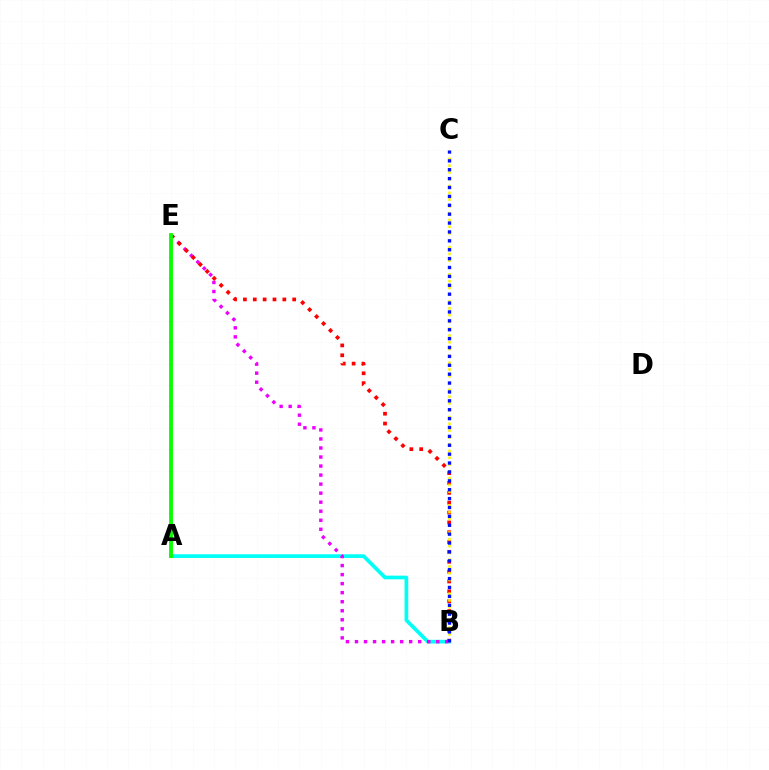{('A', 'B'): [{'color': '#00fff6', 'line_style': 'solid', 'thickness': 2.67}], ('B', 'E'): [{'color': '#ee00ff', 'line_style': 'dotted', 'thickness': 2.45}, {'color': '#ff0000', 'line_style': 'dotted', 'thickness': 2.68}], ('B', 'C'): [{'color': '#fcf500', 'line_style': 'dotted', 'thickness': 1.85}, {'color': '#0010ff', 'line_style': 'dotted', 'thickness': 2.41}], ('A', 'E'): [{'color': '#08ff00', 'line_style': 'solid', 'thickness': 2.77}]}